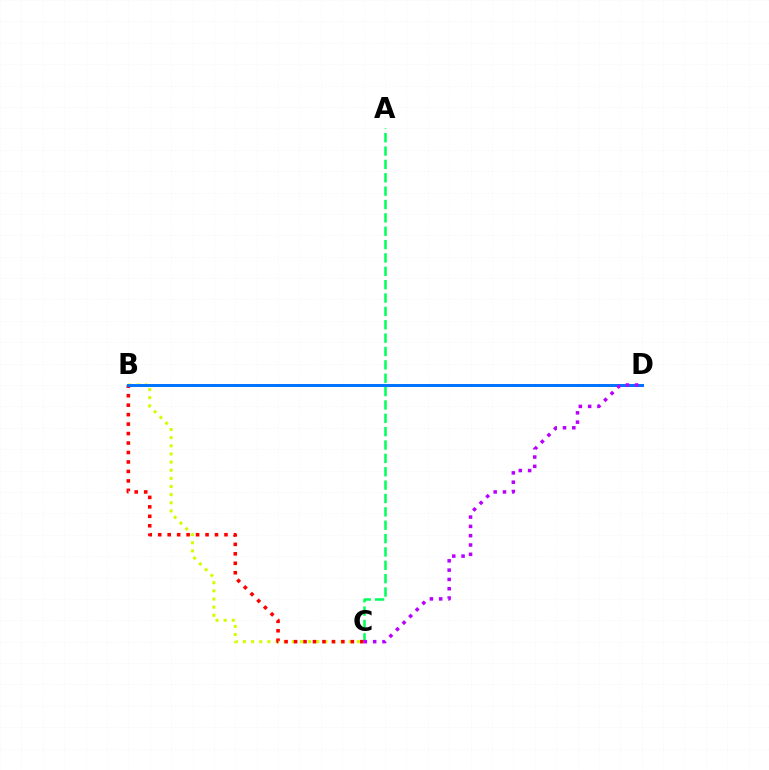{('A', 'C'): [{'color': '#00ff5c', 'line_style': 'dashed', 'thickness': 1.82}], ('B', 'C'): [{'color': '#d1ff00', 'line_style': 'dotted', 'thickness': 2.21}, {'color': '#ff0000', 'line_style': 'dotted', 'thickness': 2.57}], ('B', 'D'): [{'color': '#0074ff', 'line_style': 'solid', 'thickness': 2.15}], ('C', 'D'): [{'color': '#b900ff', 'line_style': 'dotted', 'thickness': 2.53}]}